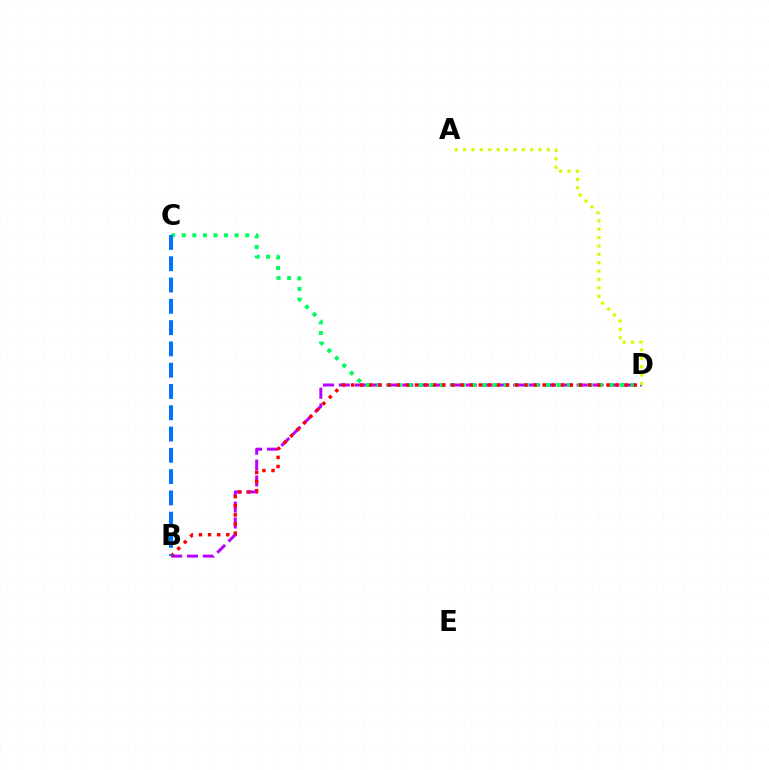{('B', 'D'): [{'color': '#b900ff', 'line_style': 'dashed', 'thickness': 2.15}, {'color': '#ff0000', 'line_style': 'dotted', 'thickness': 2.48}], ('C', 'D'): [{'color': '#00ff5c', 'line_style': 'dotted', 'thickness': 2.88}], ('B', 'C'): [{'color': '#0074ff', 'line_style': 'dashed', 'thickness': 2.89}], ('A', 'D'): [{'color': '#d1ff00', 'line_style': 'dotted', 'thickness': 2.28}]}